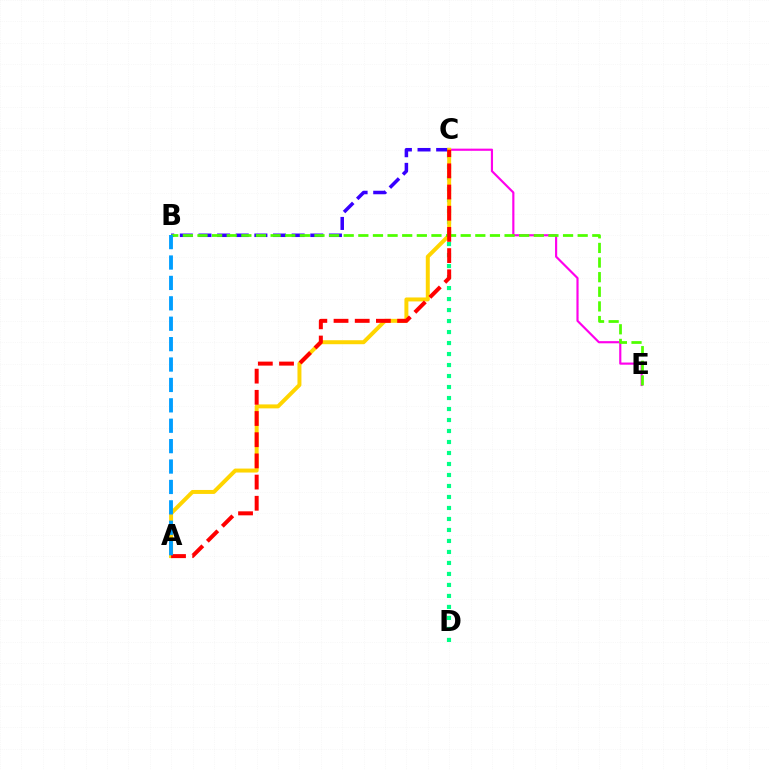{('B', 'C'): [{'color': '#3700ff', 'line_style': 'dashed', 'thickness': 2.53}], ('C', 'E'): [{'color': '#ff00ed', 'line_style': 'solid', 'thickness': 1.56}], ('C', 'D'): [{'color': '#00ff86', 'line_style': 'dotted', 'thickness': 2.99}], ('A', 'C'): [{'color': '#ffd500', 'line_style': 'solid', 'thickness': 2.86}, {'color': '#ff0000', 'line_style': 'dashed', 'thickness': 2.88}], ('B', 'E'): [{'color': '#4fff00', 'line_style': 'dashed', 'thickness': 1.99}], ('A', 'B'): [{'color': '#009eff', 'line_style': 'dashed', 'thickness': 2.77}]}